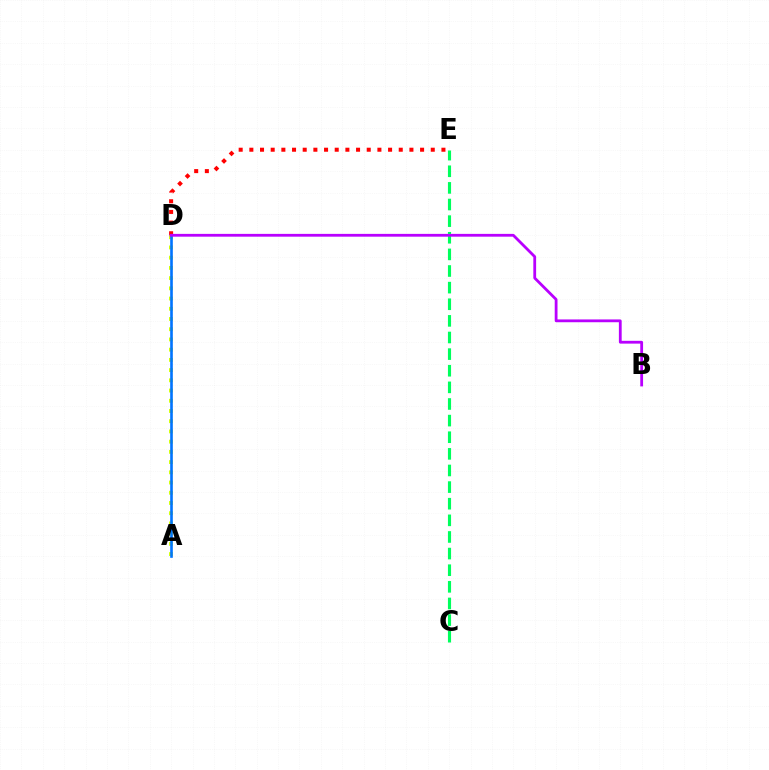{('C', 'E'): [{'color': '#00ff5c', 'line_style': 'dashed', 'thickness': 2.26}], ('A', 'D'): [{'color': '#d1ff00', 'line_style': 'dotted', 'thickness': 2.78}, {'color': '#0074ff', 'line_style': 'solid', 'thickness': 1.9}], ('D', 'E'): [{'color': '#ff0000', 'line_style': 'dotted', 'thickness': 2.9}], ('B', 'D'): [{'color': '#b900ff', 'line_style': 'solid', 'thickness': 2.01}]}